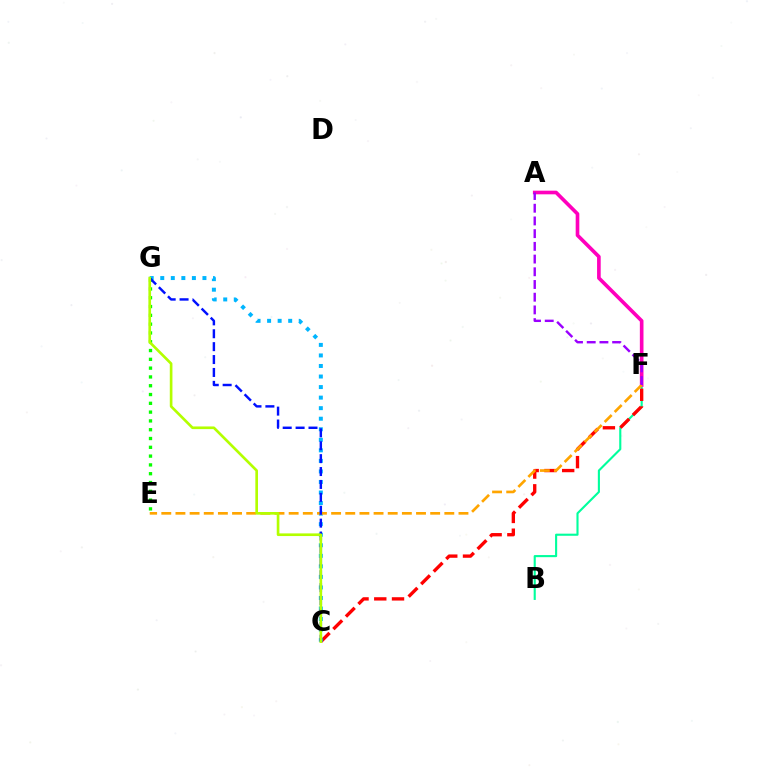{('B', 'F'): [{'color': '#00ff9d', 'line_style': 'solid', 'thickness': 1.52}], ('C', 'F'): [{'color': '#ff0000', 'line_style': 'dashed', 'thickness': 2.41}], ('A', 'F'): [{'color': '#ff00bd', 'line_style': 'solid', 'thickness': 2.62}, {'color': '#9b00ff', 'line_style': 'dashed', 'thickness': 1.73}], ('C', 'G'): [{'color': '#00b5ff', 'line_style': 'dotted', 'thickness': 2.87}, {'color': '#0010ff', 'line_style': 'dashed', 'thickness': 1.75}, {'color': '#b3ff00', 'line_style': 'solid', 'thickness': 1.91}], ('E', 'G'): [{'color': '#08ff00', 'line_style': 'dotted', 'thickness': 2.39}], ('E', 'F'): [{'color': '#ffa500', 'line_style': 'dashed', 'thickness': 1.92}]}